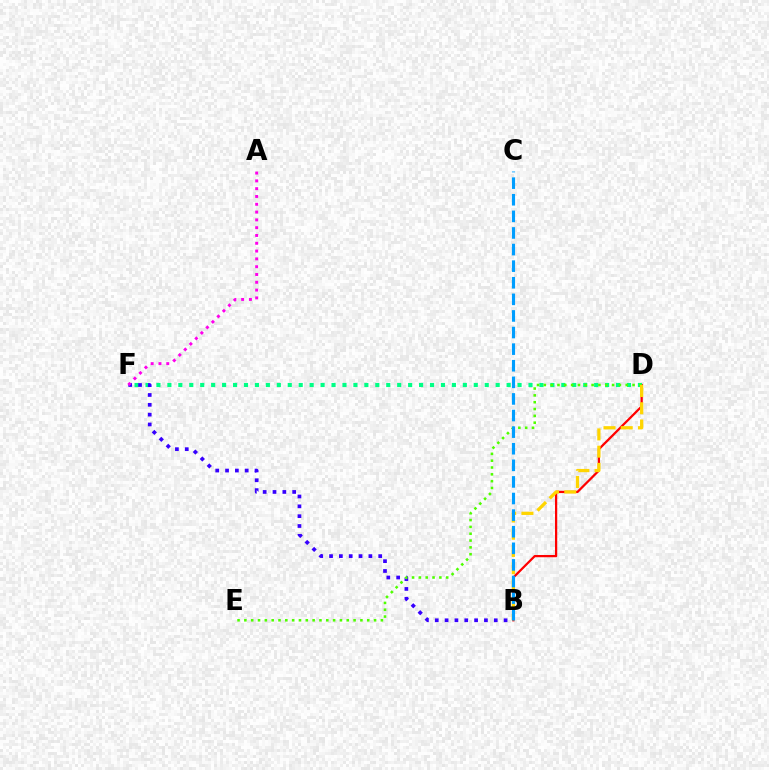{('B', 'D'): [{'color': '#ff0000', 'line_style': 'solid', 'thickness': 1.62}, {'color': '#ffd500', 'line_style': 'dashed', 'thickness': 2.34}], ('D', 'F'): [{'color': '#00ff86', 'line_style': 'dotted', 'thickness': 2.97}], ('B', 'F'): [{'color': '#3700ff', 'line_style': 'dotted', 'thickness': 2.67}], ('A', 'F'): [{'color': '#ff00ed', 'line_style': 'dotted', 'thickness': 2.12}], ('D', 'E'): [{'color': '#4fff00', 'line_style': 'dotted', 'thickness': 1.85}], ('B', 'C'): [{'color': '#009eff', 'line_style': 'dashed', 'thickness': 2.25}]}